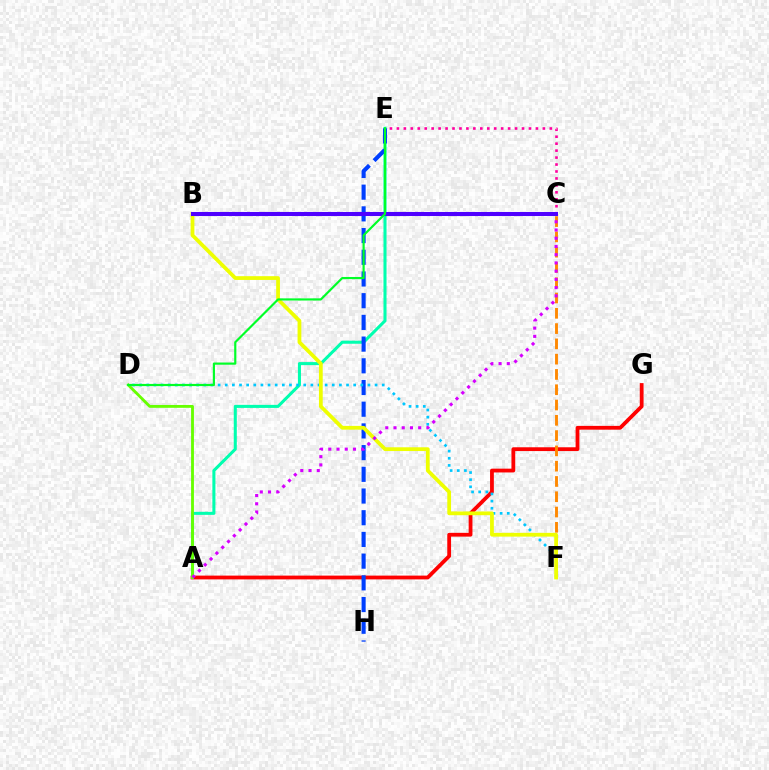{('A', 'G'): [{'color': '#ff0000', 'line_style': 'solid', 'thickness': 2.73}], ('C', 'E'): [{'color': '#ff00a0', 'line_style': 'dotted', 'thickness': 1.89}], ('A', 'E'): [{'color': '#00ffaf', 'line_style': 'solid', 'thickness': 2.2}], ('E', 'H'): [{'color': '#003fff', 'line_style': 'dashed', 'thickness': 2.95}], ('A', 'D'): [{'color': '#66ff00', 'line_style': 'solid', 'thickness': 2.04}], ('D', 'F'): [{'color': '#00c7ff', 'line_style': 'dotted', 'thickness': 1.94}], ('C', 'F'): [{'color': '#ff8800', 'line_style': 'dashed', 'thickness': 2.08}], ('B', 'F'): [{'color': '#eeff00', 'line_style': 'solid', 'thickness': 2.71}], ('A', 'C'): [{'color': '#d600ff', 'line_style': 'dotted', 'thickness': 2.24}], ('B', 'C'): [{'color': '#4f00ff', 'line_style': 'solid', 'thickness': 2.93}], ('D', 'E'): [{'color': '#00ff27', 'line_style': 'solid', 'thickness': 1.56}]}